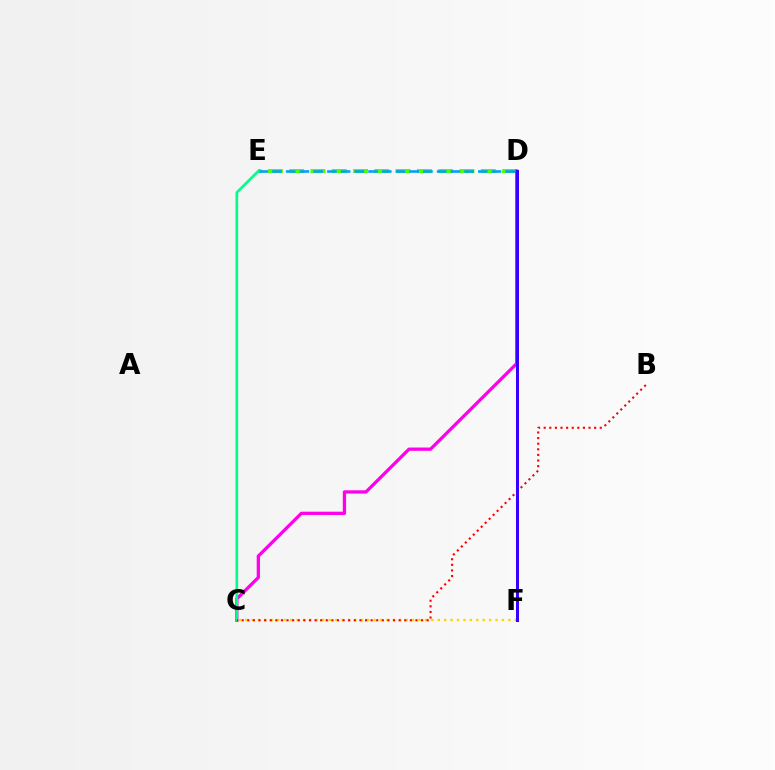{('D', 'E'): [{'color': '#4fff00', 'line_style': 'dashed', 'thickness': 2.89}, {'color': '#009eff', 'line_style': 'dashed', 'thickness': 1.86}], ('C', 'D'): [{'color': '#ff00ed', 'line_style': 'solid', 'thickness': 2.37}], ('C', 'F'): [{'color': '#ffd500', 'line_style': 'dotted', 'thickness': 1.74}], ('C', 'E'): [{'color': '#00ff86', 'line_style': 'solid', 'thickness': 1.92}], ('B', 'C'): [{'color': '#ff0000', 'line_style': 'dotted', 'thickness': 1.52}], ('D', 'F'): [{'color': '#3700ff', 'line_style': 'solid', 'thickness': 2.18}]}